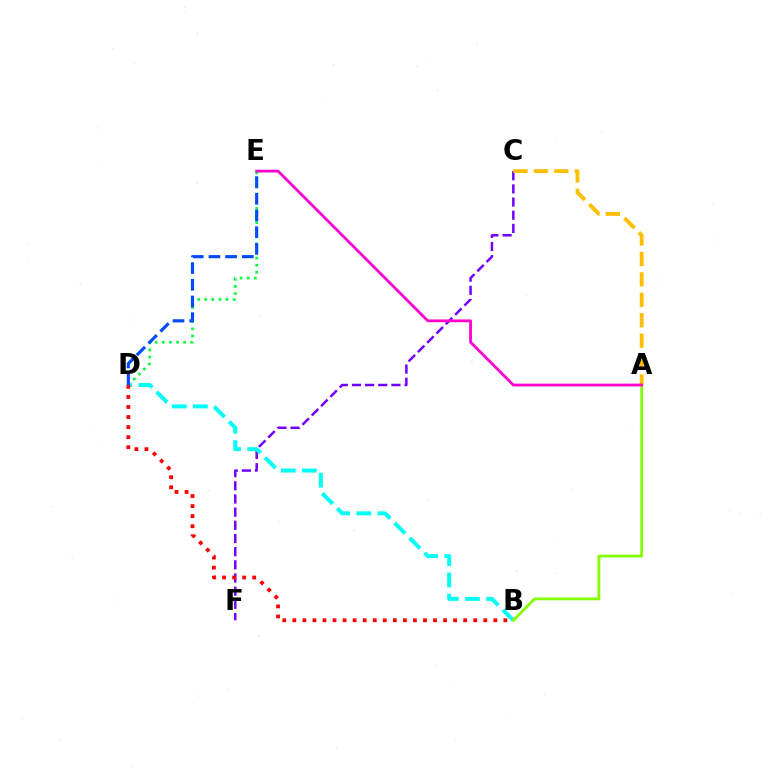{('C', 'F'): [{'color': '#7200ff', 'line_style': 'dashed', 'thickness': 1.79}], ('D', 'E'): [{'color': '#00ff39', 'line_style': 'dotted', 'thickness': 1.93}, {'color': '#004bff', 'line_style': 'dashed', 'thickness': 2.27}], ('B', 'D'): [{'color': '#00fff6', 'line_style': 'dashed', 'thickness': 2.87}, {'color': '#ff0000', 'line_style': 'dotted', 'thickness': 2.73}], ('A', 'B'): [{'color': '#84ff00', 'line_style': 'solid', 'thickness': 2.01}], ('A', 'C'): [{'color': '#ffbd00', 'line_style': 'dashed', 'thickness': 2.78}], ('A', 'E'): [{'color': '#ff00cf', 'line_style': 'solid', 'thickness': 1.99}]}